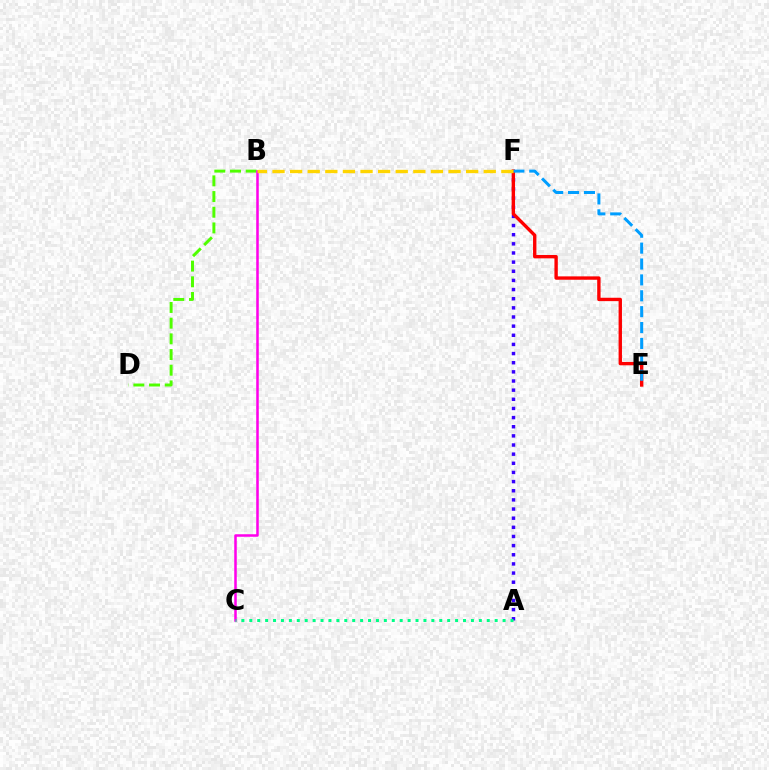{('B', 'D'): [{'color': '#4fff00', 'line_style': 'dashed', 'thickness': 2.13}], ('B', 'C'): [{'color': '#ff00ed', 'line_style': 'solid', 'thickness': 1.82}], ('A', 'F'): [{'color': '#3700ff', 'line_style': 'dotted', 'thickness': 2.48}], ('E', 'F'): [{'color': '#ff0000', 'line_style': 'solid', 'thickness': 2.43}, {'color': '#009eff', 'line_style': 'dashed', 'thickness': 2.16}], ('A', 'C'): [{'color': '#00ff86', 'line_style': 'dotted', 'thickness': 2.15}], ('B', 'F'): [{'color': '#ffd500', 'line_style': 'dashed', 'thickness': 2.39}]}